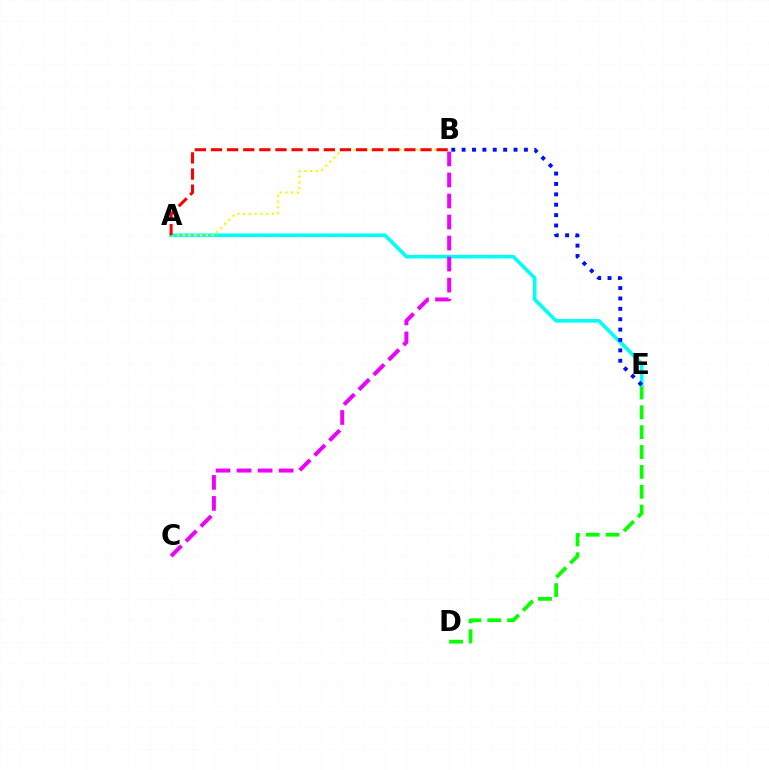{('D', 'E'): [{'color': '#08ff00', 'line_style': 'dashed', 'thickness': 2.7}], ('A', 'E'): [{'color': '#00fff6', 'line_style': 'solid', 'thickness': 2.61}], ('A', 'B'): [{'color': '#fcf500', 'line_style': 'dotted', 'thickness': 1.57}, {'color': '#ff0000', 'line_style': 'dashed', 'thickness': 2.19}], ('B', 'C'): [{'color': '#ee00ff', 'line_style': 'dashed', 'thickness': 2.86}], ('B', 'E'): [{'color': '#0010ff', 'line_style': 'dotted', 'thickness': 2.82}]}